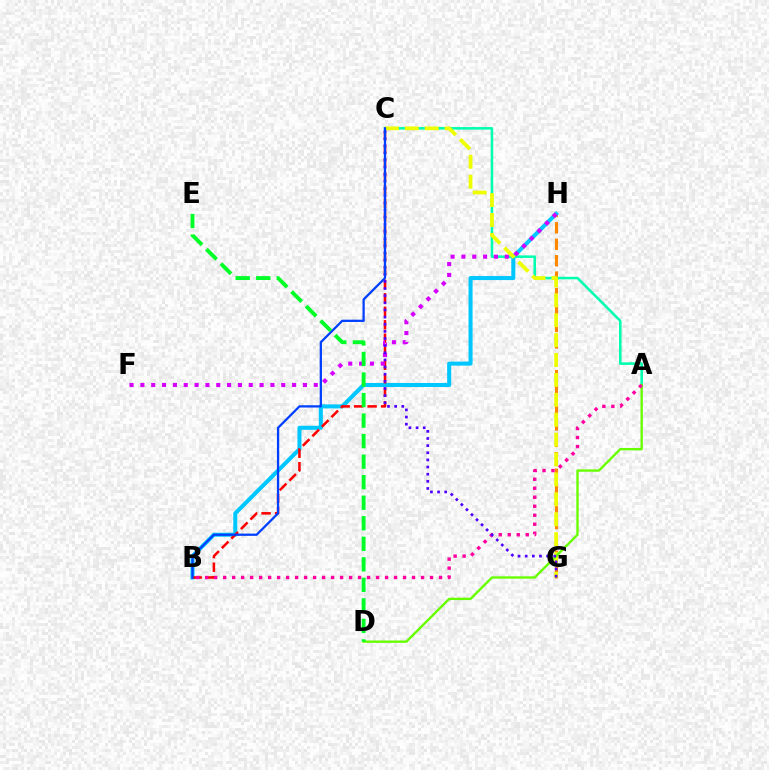{('G', 'H'): [{'color': '#ff8800', 'line_style': 'dashed', 'thickness': 2.23}], ('B', 'H'): [{'color': '#00c7ff', 'line_style': 'solid', 'thickness': 2.91}], ('A', 'C'): [{'color': '#00ffaf', 'line_style': 'solid', 'thickness': 1.84}], ('B', 'C'): [{'color': '#ff0000', 'line_style': 'dashed', 'thickness': 1.83}, {'color': '#003fff', 'line_style': 'solid', 'thickness': 1.63}], ('F', 'H'): [{'color': '#d600ff', 'line_style': 'dotted', 'thickness': 2.94}], ('C', 'G'): [{'color': '#eeff00', 'line_style': 'dashed', 'thickness': 2.7}, {'color': '#4f00ff', 'line_style': 'dotted', 'thickness': 1.94}], ('A', 'D'): [{'color': '#66ff00', 'line_style': 'solid', 'thickness': 1.7}], ('A', 'B'): [{'color': '#ff00a0', 'line_style': 'dotted', 'thickness': 2.44}], ('D', 'E'): [{'color': '#00ff27', 'line_style': 'dashed', 'thickness': 2.79}]}